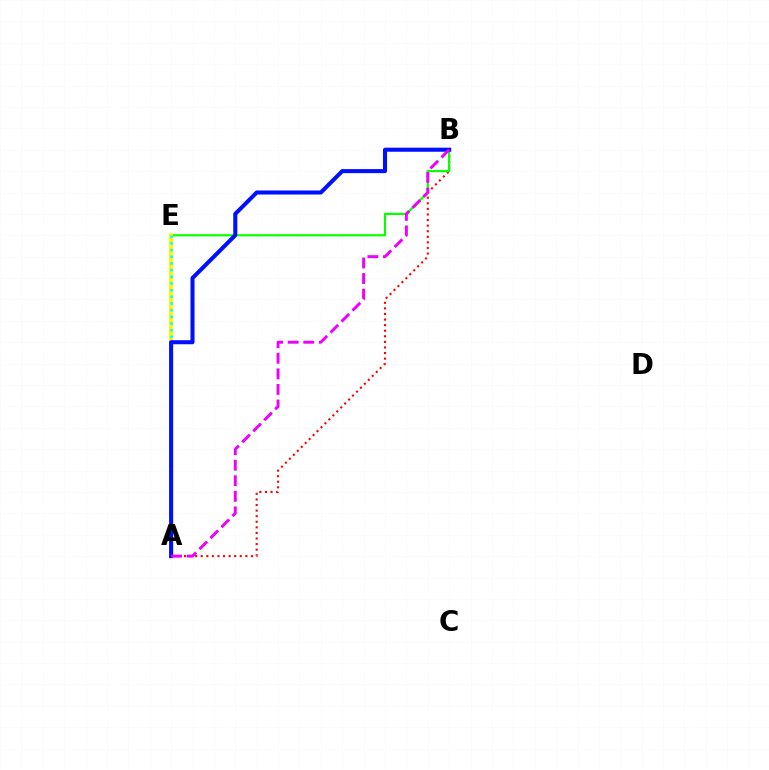{('A', 'B'): [{'color': '#ff0000', 'line_style': 'dotted', 'thickness': 1.52}, {'color': '#0010ff', 'line_style': 'solid', 'thickness': 2.92}, {'color': '#ee00ff', 'line_style': 'dashed', 'thickness': 2.12}], ('B', 'E'): [{'color': '#08ff00', 'line_style': 'solid', 'thickness': 1.58}], ('A', 'E'): [{'color': '#fcf500', 'line_style': 'solid', 'thickness': 2.83}, {'color': '#00fff6', 'line_style': 'dotted', 'thickness': 1.81}]}